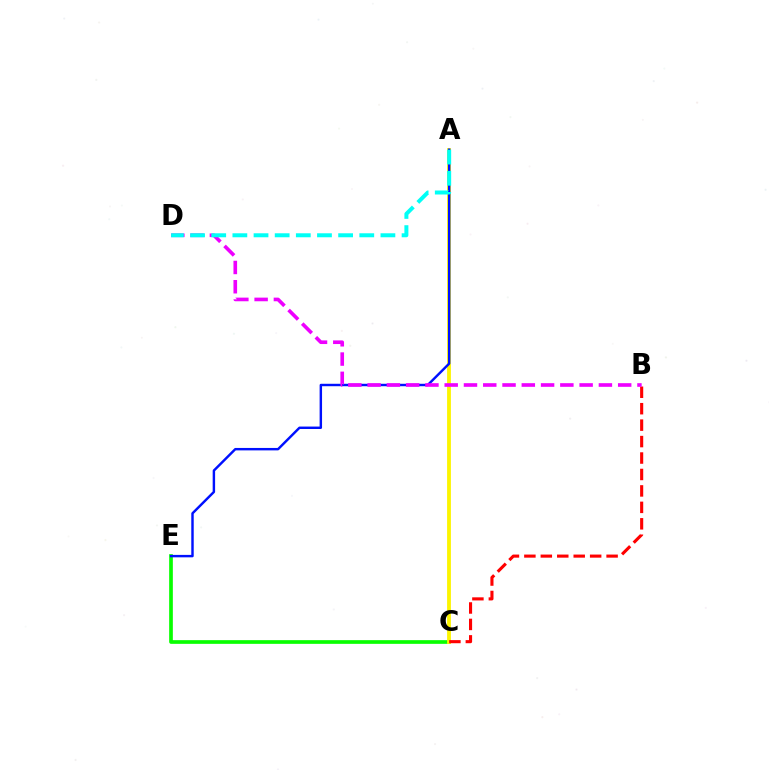{('C', 'E'): [{'color': '#08ff00', 'line_style': 'solid', 'thickness': 2.66}], ('A', 'C'): [{'color': '#fcf500', 'line_style': 'solid', 'thickness': 2.74}], ('B', 'C'): [{'color': '#ff0000', 'line_style': 'dashed', 'thickness': 2.23}], ('A', 'E'): [{'color': '#0010ff', 'line_style': 'solid', 'thickness': 1.75}], ('B', 'D'): [{'color': '#ee00ff', 'line_style': 'dashed', 'thickness': 2.62}], ('A', 'D'): [{'color': '#00fff6', 'line_style': 'dashed', 'thickness': 2.87}]}